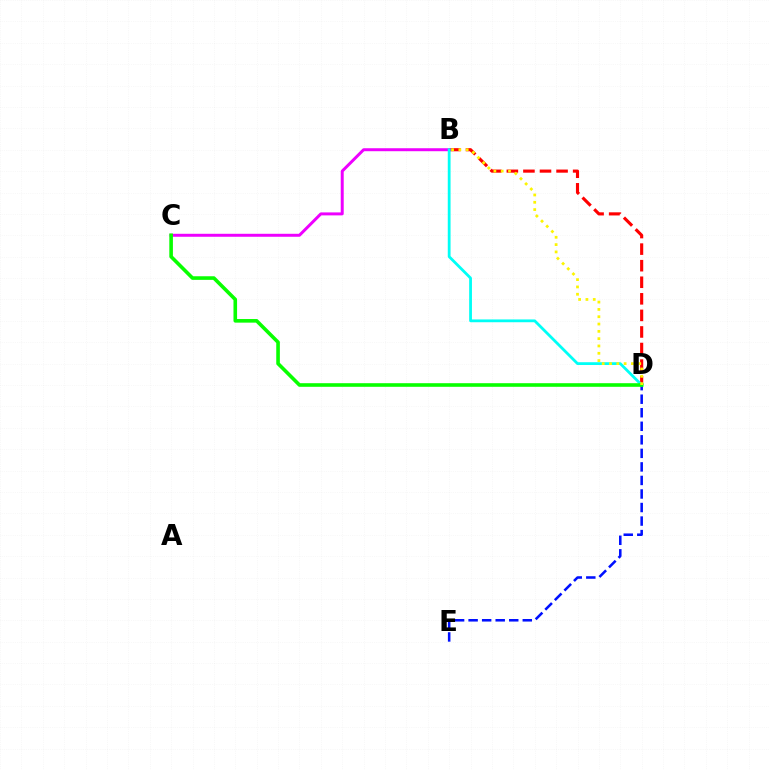{('D', 'E'): [{'color': '#0010ff', 'line_style': 'dashed', 'thickness': 1.84}], ('B', 'D'): [{'color': '#ff0000', 'line_style': 'dashed', 'thickness': 2.25}, {'color': '#00fff6', 'line_style': 'solid', 'thickness': 2.01}, {'color': '#fcf500', 'line_style': 'dotted', 'thickness': 1.99}], ('B', 'C'): [{'color': '#ee00ff', 'line_style': 'solid', 'thickness': 2.14}], ('C', 'D'): [{'color': '#08ff00', 'line_style': 'solid', 'thickness': 2.59}]}